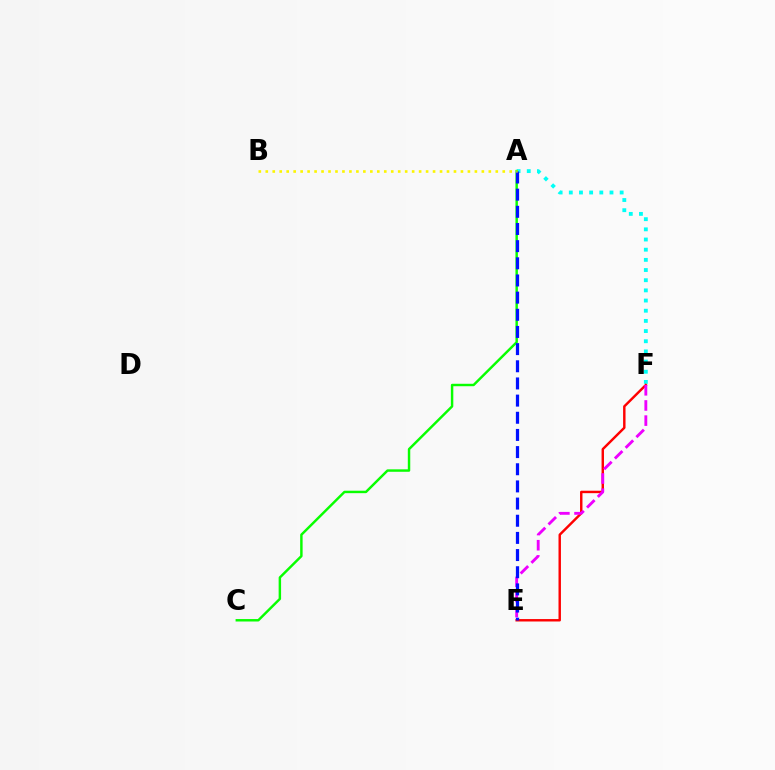{('A', 'F'): [{'color': '#00fff6', 'line_style': 'dotted', 'thickness': 2.76}], ('E', 'F'): [{'color': '#ff0000', 'line_style': 'solid', 'thickness': 1.75}, {'color': '#ee00ff', 'line_style': 'dashed', 'thickness': 2.06}], ('A', 'C'): [{'color': '#08ff00', 'line_style': 'solid', 'thickness': 1.76}], ('A', 'E'): [{'color': '#0010ff', 'line_style': 'dashed', 'thickness': 2.33}], ('A', 'B'): [{'color': '#fcf500', 'line_style': 'dotted', 'thickness': 1.89}]}